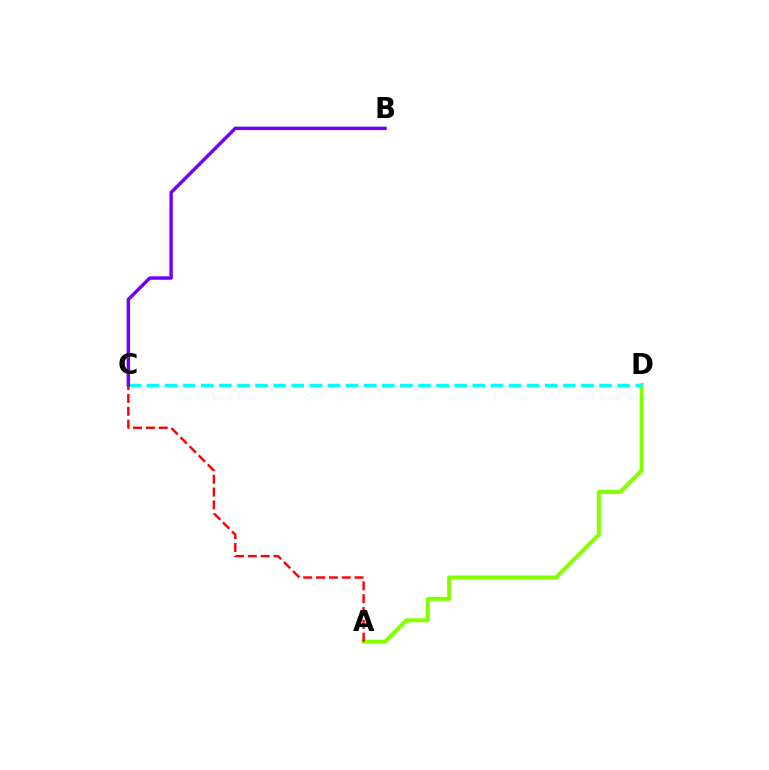{('A', 'D'): [{'color': '#84ff00', 'line_style': 'solid', 'thickness': 2.91}], ('C', 'D'): [{'color': '#00fff6', 'line_style': 'dashed', 'thickness': 2.46}], ('B', 'C'): [{'color': '#7200ff', 'line_style': 'solid', 'thickness': 2.47}], ('A', 'C'): [{'color': '#ff0000', 'line_style': 'dashed', 'thickness': 1.75}]}